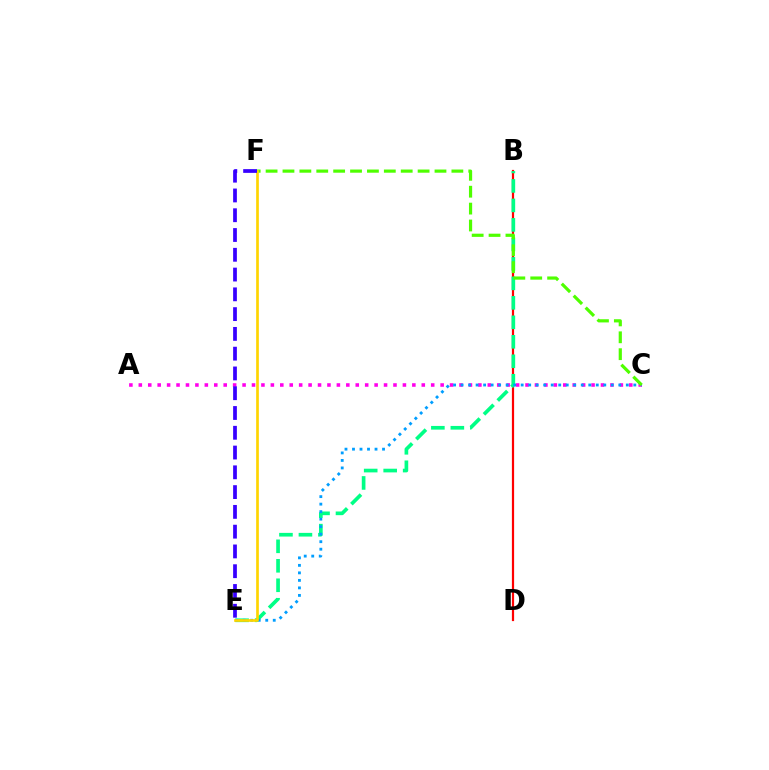{('B', 'D'): [{'color': '#ff0000', 'line_style': 'solid', 'thickness': 1.59}], ('B', 'E'): [{'color': '#00ff86', 'line_style': 'dashed', 'thickness': 2.65}], ('A', 'C'): [{'color': '#ff00ed', 'line_style': 'dotted', 'thickness': 2.56}], ('C', 'E'): [{'color': '#009eff', 'line_style': 'dotted', 'thickness': 2.04}], ('C', 'F'): [{'color': '#4fff00', 'line_style': 'dashed', 'thickness': 2.29}], ('E', 'F'): [{'color': '#ffd500', 'line_style': 'solid', 'thickness': 1.94}, {'color': '#3700ff', 'line_style': 'dashed', 'thickness': 2.69}]}